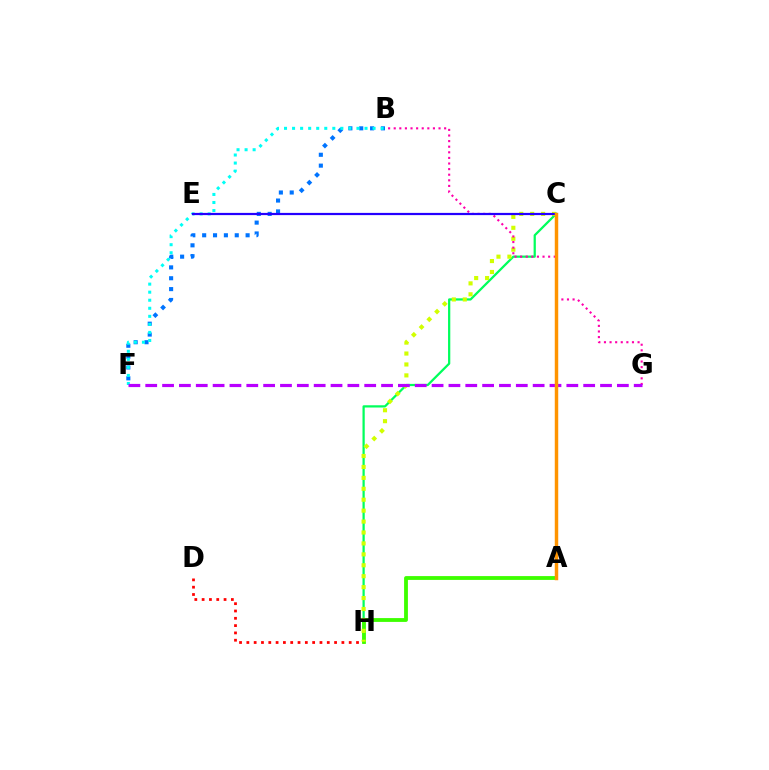{('C', 'H'): [{'color': '#00ff5c', 'line_style': 'solid', 'thickness': 1.62}, {'color': '#d1ff00', 'line_style': 'dotted', 'thickness': 2.97}], ('D', 'H'): [{'color': '#ff0000', 'line_style': 'dotted', 'thickness': 1.99}], ('B', 'F'): [{'color': '#0074ff', 'line_style': 'dotted', 'thickness': 2.95}, {'color': '#00fff6', 'line_style': 'dotted', 'thickness': 2.19}], ('A', 'H'): [{'color': '#3dff00', 'line_style': 'solid', 'thickness': 2.75}], ('B', 'G'): [{'color': '#ff00ac', 'line_style': 'dotted', 'thickness': 1.52}], ('C', 'E'): [{'color': '#2500ff', 'line_style': 'solid', 'thickness': 1.6}], ('F', 'G'): [{'color': '#b900ff', 'line_style': 'dashed', 'thickness': 2.29}], ('A', 'C'): [{'color': '#ff9400', 'line_style': 'solid', 'thickness': 2.49}]}